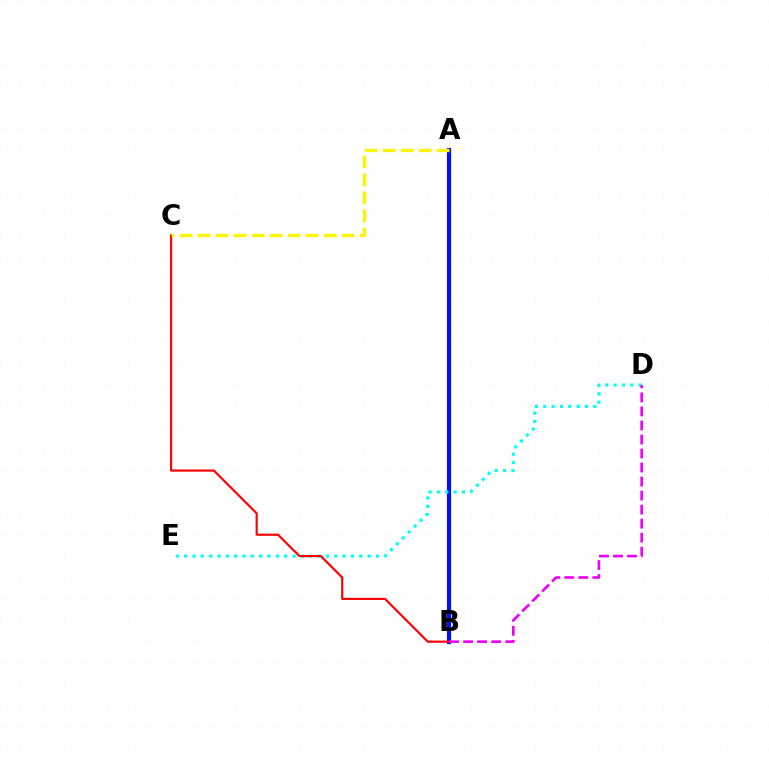{('A', 'B'): [{'color': '#08ff00', 'line_style': 'solid', 'thickness': 2.28}, {'color': '#0010ff', 'line_style': 'solid', 'thickness': 2.98}], ('D', 'E'): [{'color': '#00fff6', 'line_style': 'dotted', 'thickness': 2.27}], ('B', 'C'): [{'color': '#ff0000', 'line_style': 'solid', 'thickness': 1.55}], ('A', 'C'): [{'color': '#fcf500', 'line_style': 'dashed', 'thickness': 2.45}], ('B', 'D'): [{'color': '#ee00ff', 'line_style': 'dashed', 'thickness': 1.91}]}